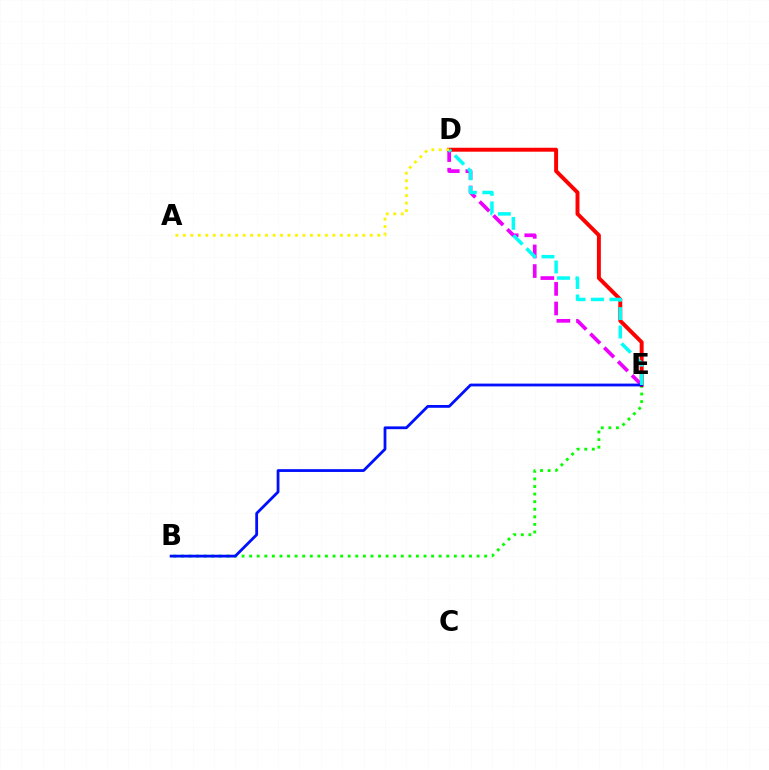{('B', 'E'): [{'color': '#08ff00', 'line_style': 'dotted', 'thickness': 2.06}, {'color': '#0010ff', 'line_style': 'solid', 'thickness': 2.01}], ('D', 'E'): [{'color': '#ff0000', 'line_style': 'solid', 'thickness': 2.83}, {'color': '#ee00ff', 'line_style': 'dashed', 'thickness': 2.66}, {'color': '#00fff6', 'line_style': 'dashed', 'thickness': 2.51}], ('A', 'D'): [{'color': '#fcf500', 'line_style': 'dotted', 'thickness': 2.03}]}